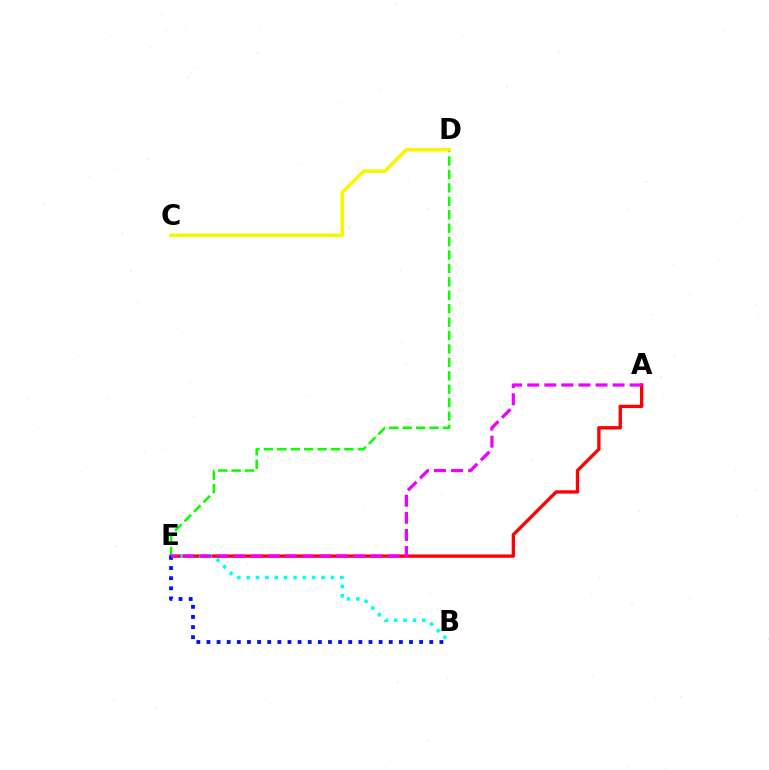{('D', 'E'): [{'color': '#08ff00', 'line_style': 'dashed', 'thickness': 1.82}], ('C', 'D'): [{'color': '#fcf500', 'line_style': 'solid', 'thickness': 2.54}], ('A', 'E'): [{'color': '#ff0000', 'line_style': 'solid', 'thickness': 2.4}, {'color': '#ee00ff', 'line_style': 'dashed', 'thickness': 2.32}], ('B', 'E'): [{'color': '#00fff6', 'line_style': 'dotted', 'thickness': 2.54}, {'color': '#0010ff', 'line_style': 'dotted', 'thickness': 2.75}]}